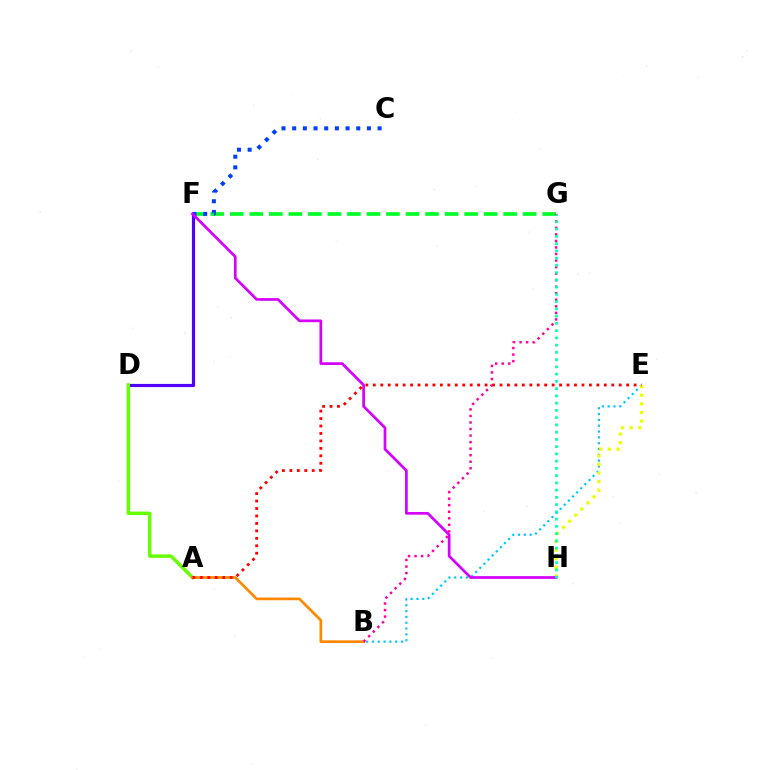{('F', 'G'): [{'color': '#00ff27', 'line_style': 'dashed', 'thickness': 2.65}], ('B', 'E'): [{'color': '#00c7ff', 'line_style': 'dotted', 'thickness': 1.58}], ('D', 'F'): [{'color': '#4f00ff', 'line_style': 'solid', 'thickness': 2.28}], ('E', 'H'): [{'color': '#eeff00', 'line_style': 'dotted', 'thickness': 2.34}], ('A', 'D'): [{'color': '#66ff00', 'line_style': 'solid', 'thickness': 2.47}], ('C', 'F'): [{'color': '#003fff', 'line_style': 'dotted', 'thickness': 2.9}], ('F', 'H'): [{'color': '#d600ff', 'line_style': 'solid', 'thickness': 1.95}], ('A', 'B'): [{'color': '#ff8800', 'line_style': 'solid', 'thickness': 1.93}], ('B', 'G'): [{'color': '#ff00a0', 'line_style': 'dotted', 'thickness': 1.78}], ('G', 'H'): [{'color': '#00ffaf', 'line_style': 'dotted', 'thickness': 1.97}], ('A', 'E'): [{'color': '#ff0000', 'line_style': 'dotted', 'thickness': 2.02}]}